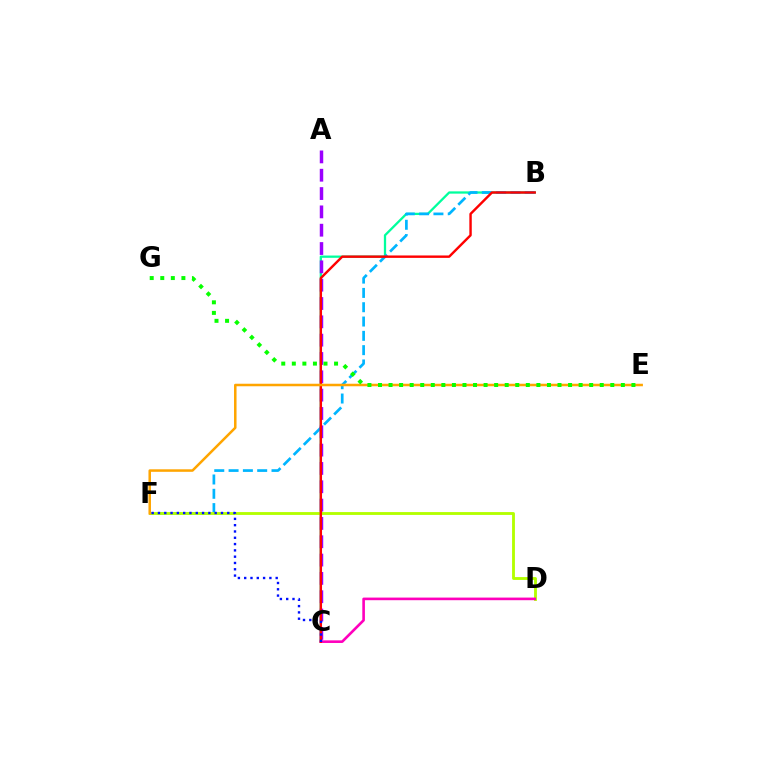{('B', 'C'): [{'color': '#00ff9d', 'line_style': 'solid', 'thickness': 1.64}, {'color': '#ff0000', 'line_style': 'solid', 'thickness': 1.74}], ('B', 'F'): [{'color': '#00b5ff', 'line_style': 'dashed', 'thickness': 1.94}], ('A', 'C'): [{'color': '#9b00ff', 'line_style': 'dashed', 'thickness': 2.49}], ('D', 'F'): [{'color': '#b3ff00', 'line_style': 'solid', 'thickness': 2.05}], ('C', 'D'): [{'color': '#ff00bd', 'line_style': 'solid', 'thickness': 1.89}], ('C', 'F'): [{'color': '#0010ff', 'line_style': 'dotted', 'thickness': 1.71}], ('E', 'F'): [{'color': '#ffa500', 'line_style': 'solid', 'thickness': 1.81}], ('E', 'G'): [{'color': '#08ff00', 'line_style': 'dotted', 'thickness': 2.87}]}